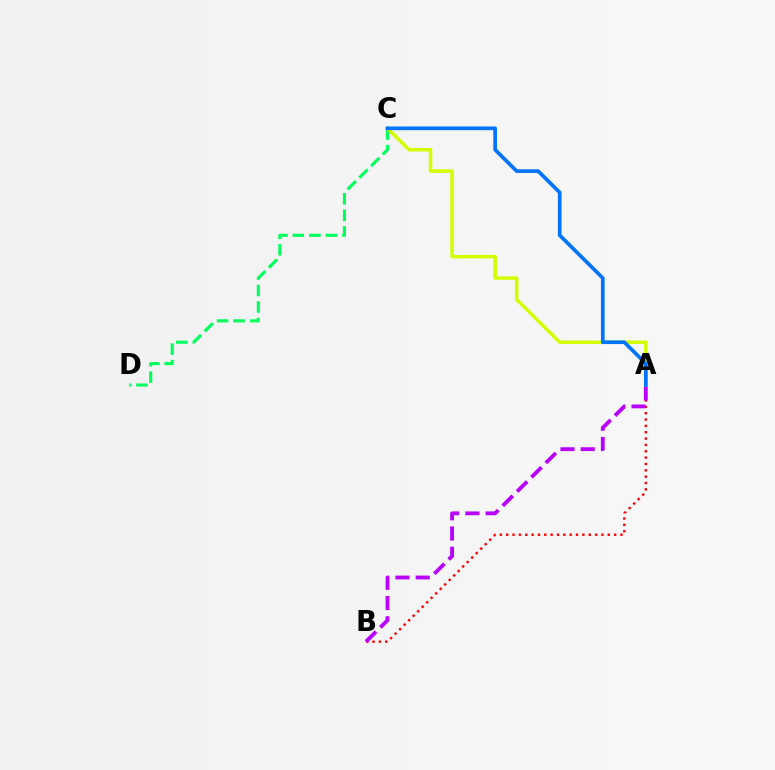{('C', 'D'): [{'color': '#00ff5c', 'line_style': 'dashed', 'thickness': 2.24}], ('A', 'B'): [{'color': '#ff0000', 'line_style': 'dotted', 'thickness': 1.72}, {'color': '#b900ff', 'line_style': 'dashed', 'thickness': 2.75}], ('A', 'C'): [{'color': '#d1ff00', 'line_style': 'solid', 'thickness': 2.53}, {'color': '#0074ff', 'line_style': 'solid', 'thickness': 2.65}]}